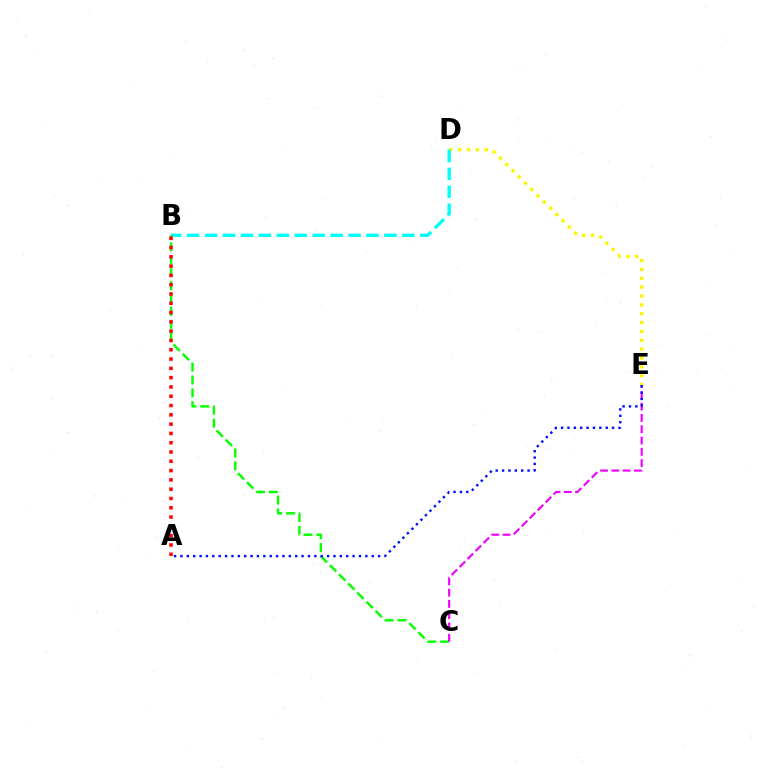{('D', 'E'): [{'color': '#fcf500', 'line_style': 'dotted', 'thickness': 2.41}], ('B', 'D'): [{'color': '#00fff6', 'line_style': 'dashed', 'thickness': 2.44}], ('B', 'C'): [{'color': '#08ff00', 'line_style': 'dashed', 'thickness': 1.75}], ('C', 'E'): [{'color': '#ee00ff', 'line_style': 'dashed', 'thickness': 1.53}], ('A', 'B'): [{'color': '#ff0000', 'line_style': 'dotted', 'thickness': 2.53}], ('A', 'E'): [{'color': '#0010ff', 'line_style': 'dotted', 'thickness': 1.73}]}